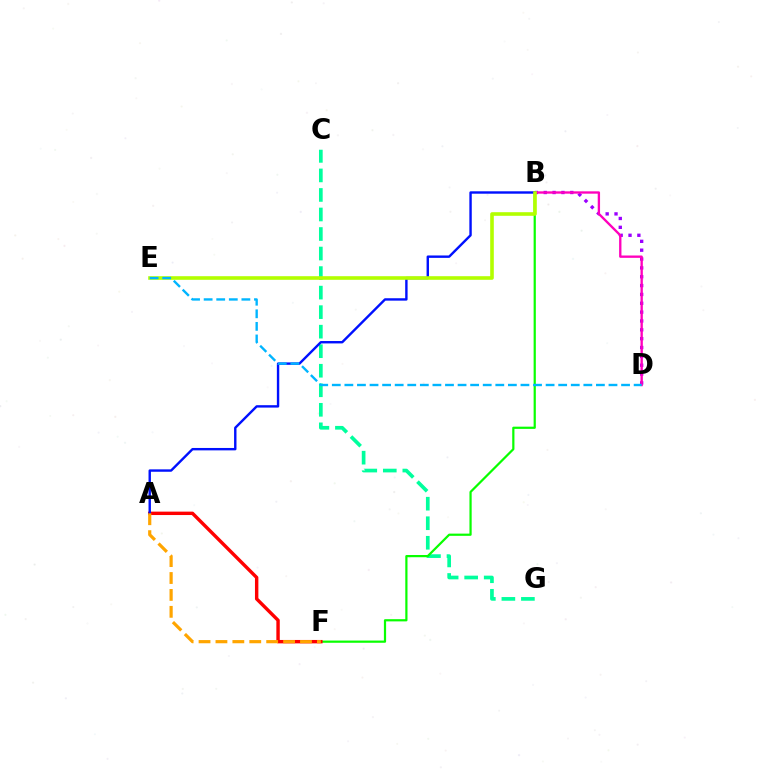{('C', 'G'): [{'color': '#00ff9d', 'line_style': 'dashed', 'thickness': 2.65}], ('B', 'F'): [{'color': '#08ff00', 'line_style': 'solid', 'thickness': 1.59}], ('A', 'F'): [{'color': '#ff0000', 'line_style': 'solid', 'thickness': 2.45}, {'color': '#ffa500', 'line_style': 'dashed', 'thickness': 2.3}], ('B', 'D'): [{'color': '#9b00ff', 'line_style': 'dotted', 'thickness': 2.4}, {'color': '#ff00bd', 'line_style': 'solid', 'thickness': 1.68}], ('A', 'B'): [{'color': '#0010ff', 'line_style': 'solid', 'thickness': 1.73}], ('B', 'E'): [{'color': '#b3ff00', 'line_style': 'solid', 'thickness': 2.6}], ('D', 'E'): [{'color': '#00b5ff', 'line_style': 'dashed', 'thickness': 1.71}]}